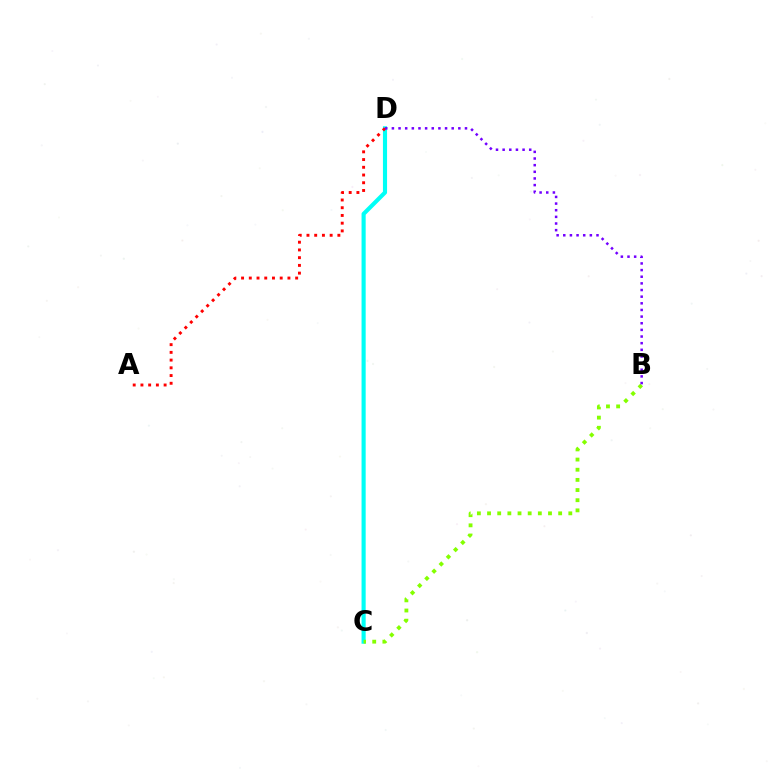{('C', 'D'): [{'color': '#00fff6', 'line_style': 'solid', 'thickness': 2.97}], ('B', 'C'): [{'color': '#84ff00', 'line_style': 'dotted', 'thickness': 2.76}], ('A', 'D'): [{'color': '#ff0000', 'line_style': 'dotted', 'thickness': 2.1}], ('B', 'D'): [{'color': '#7200ff', 'line_style': 'dotted', 'thickness': 1.81}]}